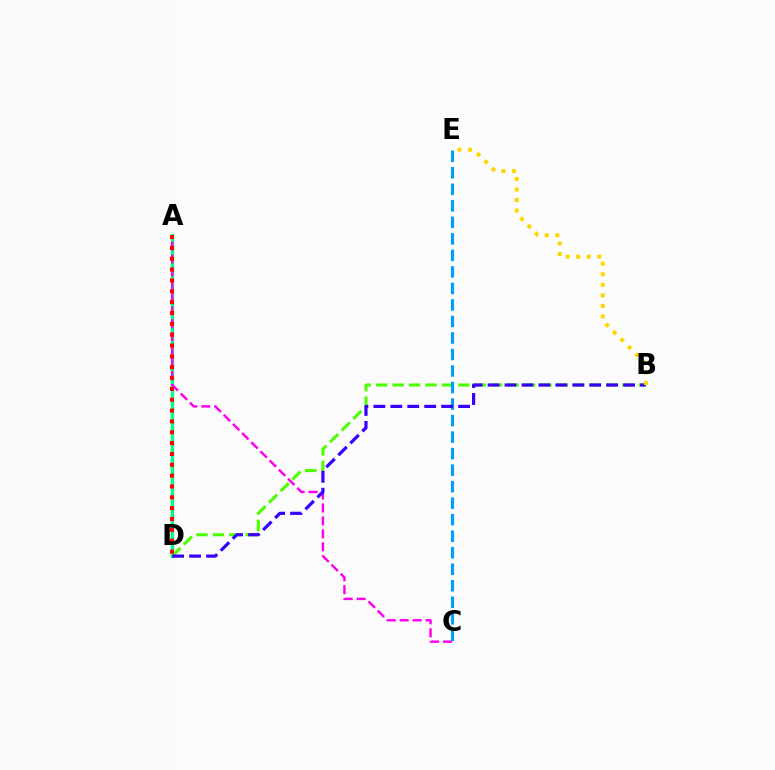{('A', 'D'): [{'color': '#00ff86', 'line_style': 'solid', 'thickness': 2.39}, {'color': '#ff0000', 'line_style': 'dotted', 'thickness': 2.95}], ('B', 'D'): [{'color': '#4fff00', 'line_style': 'dashed', 'thickness': 2.23}, {'color': '#3700ff', 'line_style': 'dashed', 'thickness': 2.3}], ('A', 'C'): [{'color': '#ff00ed', 'line_style': 'dashed', 'thickness': 1.76}], ('C', 'E'): [{'color': '#009eff', 'line_style': 'dashed', 'thickness': 2.24}], ('B', 'E'): [{'color': '#ffd500', 'line_style': 'dotted', 'thickness': 2.87}]}